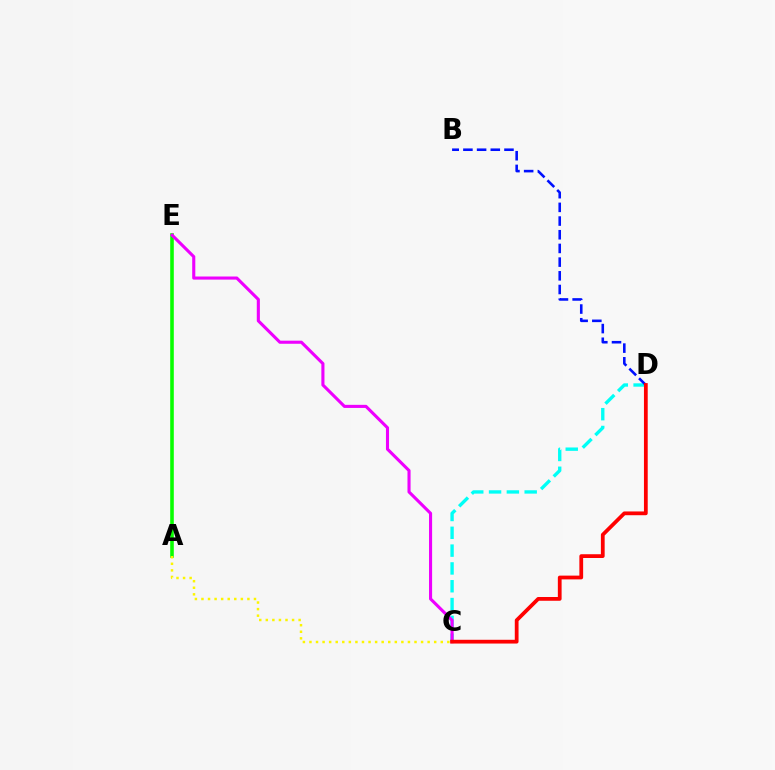{('C', 'D'): [{'color': '#00fff6', 'line_style': 'dashed', 'thickness': 2.42}, {'color': '#ff0000', 'line_style': 'solid', 'thickness': 2.71}], ('B', 'D'): [{'color': '#0010ff', 'line_style': 'dashed', 'thickness': 1.86}], ('A', 'E'): [{'color': '#08ff00', 'line_style': 'solid', 'thickness': 2.59}], ('A', 'C'): [{'color': '#fcf500', 'line_style': 'dotted', 'thickness': 1.78}], ('C', 'E'): [{'color': '#ee00ff', 'line_style': 'solid', 'thickness': 2.23}]}